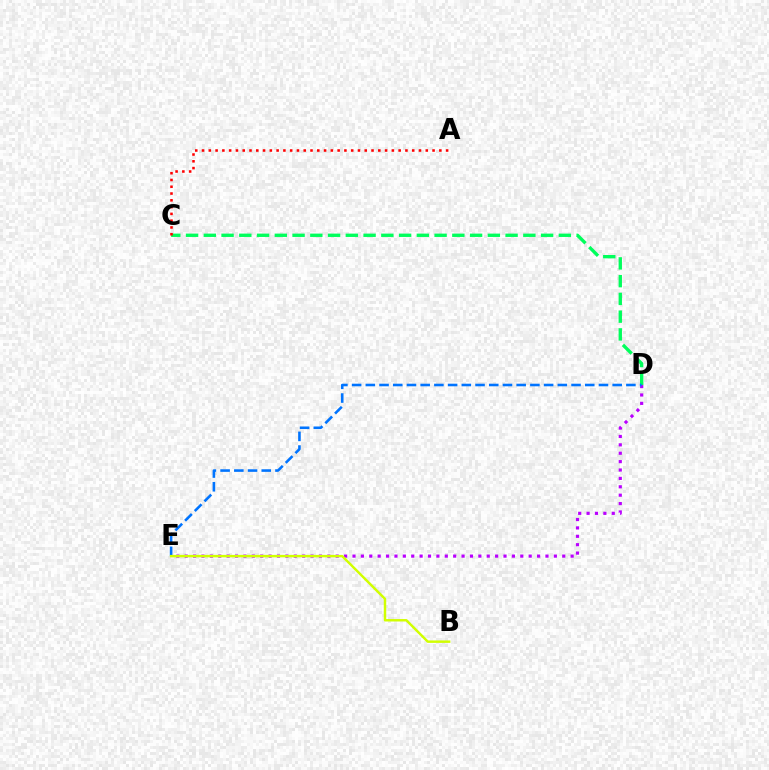{('C', 'D'): [{'color': '#00ff5c', 'line_style': 'dashed', 'thickness': 2.41}], ('A', 'C'): [{'color': '#ff0000', 'line_style': 'dotted', 'thickness': 1.84}], ('D', 'E'): [{'color': '#b900ff', 'line_style': 'dotted', 'thickness': 2.28}, {'color': '#0074ff', 'line_style': 'dashed', 'thickness': 1.86}], ('B', 'E'): [{'color': '#d1ff00', 'line_style': 'solid', 'thickness': 1.76}]}